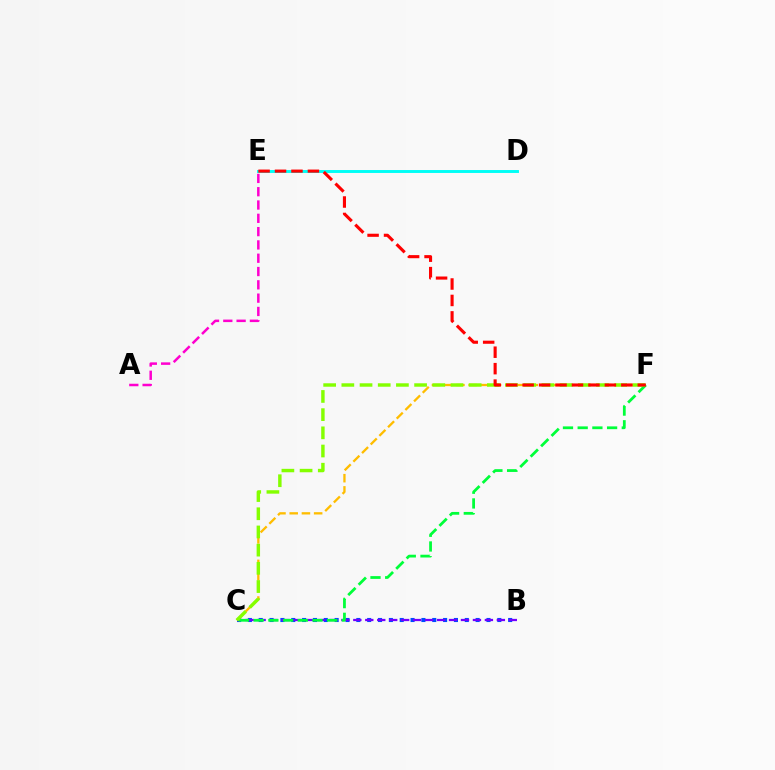{('C', 'F'): [{'color': '#ffbd00', 'line_style': 'dashed', 'thickness': 1.66}, {'color': '#00ff39', 'line_style': 'dashed', 'thickness': 2.0}, {'color': '#84ff00', 'line_style': 'dashed', 'thickness': 2.47}], ('B', 'C'): [{'color': '#004bff', 'line_style': 'dotted', 'thickness': 2.95}, {'color': '#7200ff', 'line_style': 'dashed', 'thickness': 1.62}], ('D', 'E'): [{'color': '#00fff6', 'line_style': 'solid', 'thickness': 2.1}], ('A', 'E'): [{'color': '#ff00cf', 'line_style': 'dashed', 'thickness': 1.81}], ('E', 'F'): [{'color': '#ff0000', 'line_style': 'dashed', 'thickness': 2.23}]}